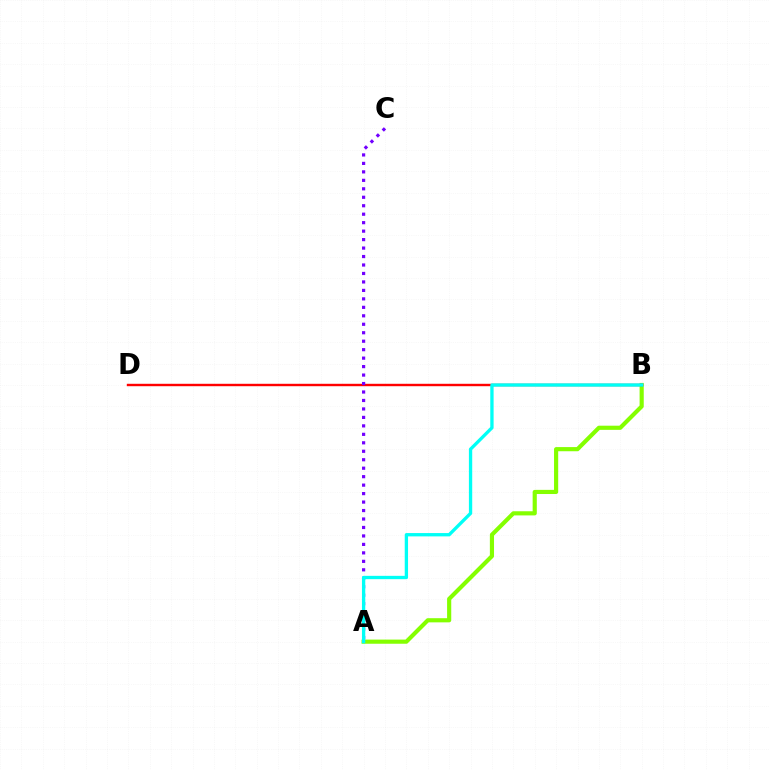{('A', 'B'): [{'color': '#84ff00', 'line_style': 'solid', 'thickness': 2.99}, {'color': '#00fff6', 'line_style': 'solid', 'thickness': 2.39}], ('B', 'D'): [{'color': '#ff0000', 'line_style': 'solid', 'thickness': 1.74}], ('A', 'C'): [{'color': '#7200ff', 'line_style': 'dotted', 'thickness': 2.3}]}